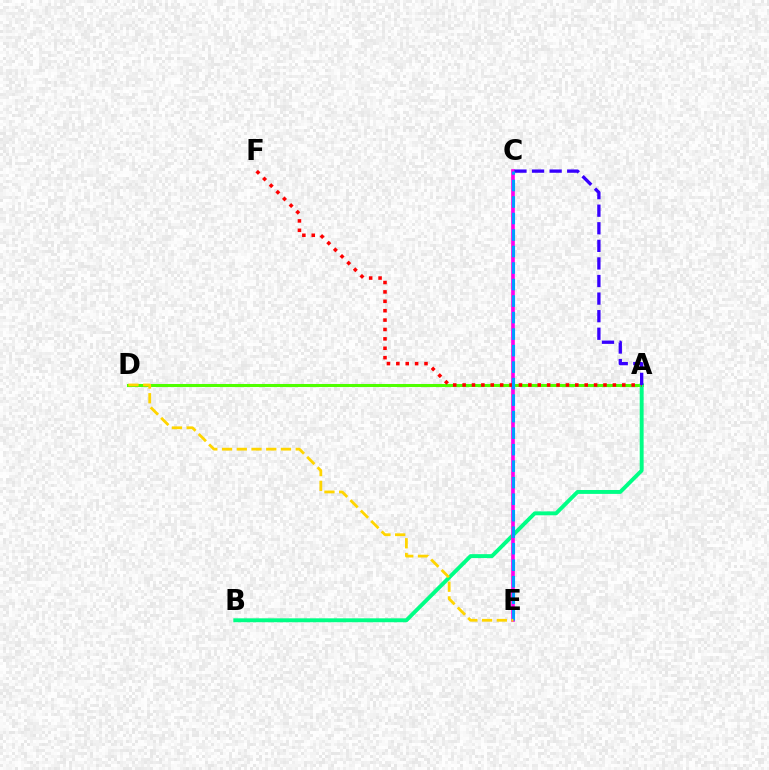{('A', 'D'): [{'color': '#4fff00', 'line_style': 'solid', 'thickness': 2.19}], ('A', 'B'): [{'color': '#00ff86', 'line_style': 'solid', 'thickness': 2.81}], ('C', 'E'): [{'color': '#ff00ed', 'line_style': 'solid', 'thickness': 2.63}, {'color': '#009eff', 'line_style': 'dashed', 'thickness': 2.24}], ('A', 'F'): [{'color': '#ff0000', 'line_style': 'dotted', 'thickness': 2.55}], ('A', 'C'): [{'color': '#3700ff', 'line_style': 'dashed', 'thickness': 2.39}], ('D', 'E'): [{'color': '#ffd500', 'line_style': 'dashed', 'thickness': 2.0}]}